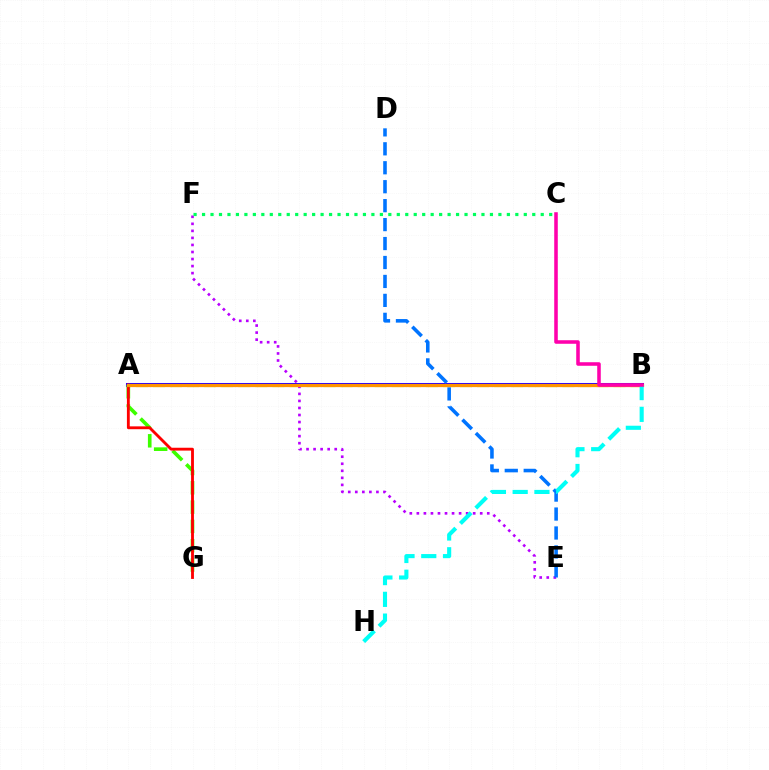{('A', 'B'): [{'color': '#d1ff00', 'line_style': 'dashed', 'thickness': 2.32}, {'color': '#2500ff', 'line_style': 'solid', 'thickness': 2.91}, {'color': '#ff9400', 'line_style': 'solid', 'thickness': 2.3}], ('E', 'F'): [{'color': '#b900ff', 'line_style': 'dotted', 'thickness': 1.91}], ('D', 'E'): [{'color': '#0074ff', 'line_style': 'dashed', 'thickness': 2.57}], ('A', 'G'): [{'color': '#3dff00', 'line_style': 'dashed', 'thickness': 2.62}, {'color': '#ff0000', 'line_style': 'solid', 'thickness': 2.05}], ('B', 'H'): [{'color': '#00fff6', 'line_style': 'dashed', 'thickness': 2.96}], ('B', 'C'): [{'color': '#ff00ac', 'line_style': 'solid', 'thickness': 2.56}], ('C', 'F'): [{'color': '#00ff5c', 'line_style': 'dotted', 'thickness': 2.3}]}